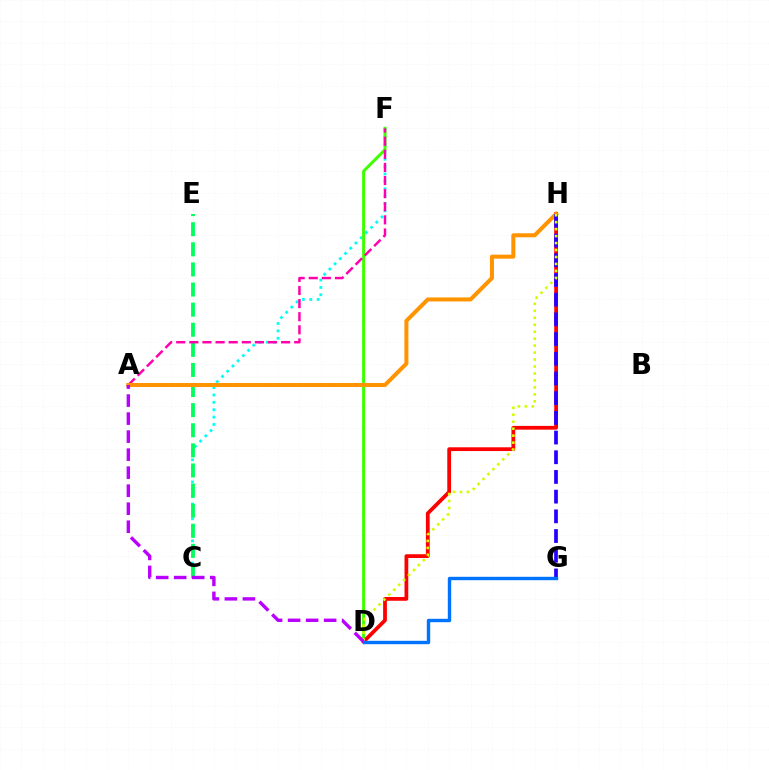{('C', 'F'): [{'color': '#00fff6', 'line_style': 'dotted', 'thickness': 2.0}], ('D', 'F'): [{'color': '#3dff00', 'line_style': 'solid', 'thickness': 2.16}], ('C', 'E'): [{'color': '#00ff5c', 'line_style': 'dashed', 'thickness': 2.73}], ('D', 'H'): [{'color': '#ff0000', 'line_style': 'solid', 'thickness': 2.71}, {'color': '#d1ff00', 'line_style': 'dotted', 'thickness': 1.89}], ('A', 'F'): [{'color': '#ff00ac', 'line_style': 'dashed', 'thickness': 1.78}], ('A', 'H'): [{'color': '#ff9400', 'line_style': 'solid', 'thickness': 2.89}], ('G', 'H'): [{'color': '#2500ff', 'line_style': 'dashed', 'thickness': 2.68}], ('D', 'G'): [{'color': '#0074ff', 'line_style': 'solid', 'thickness': 2.44}], ('A', 'D'): [{'color': '#b900ff', 'line_style': 'dashed', 'thickness': 2.45}]}